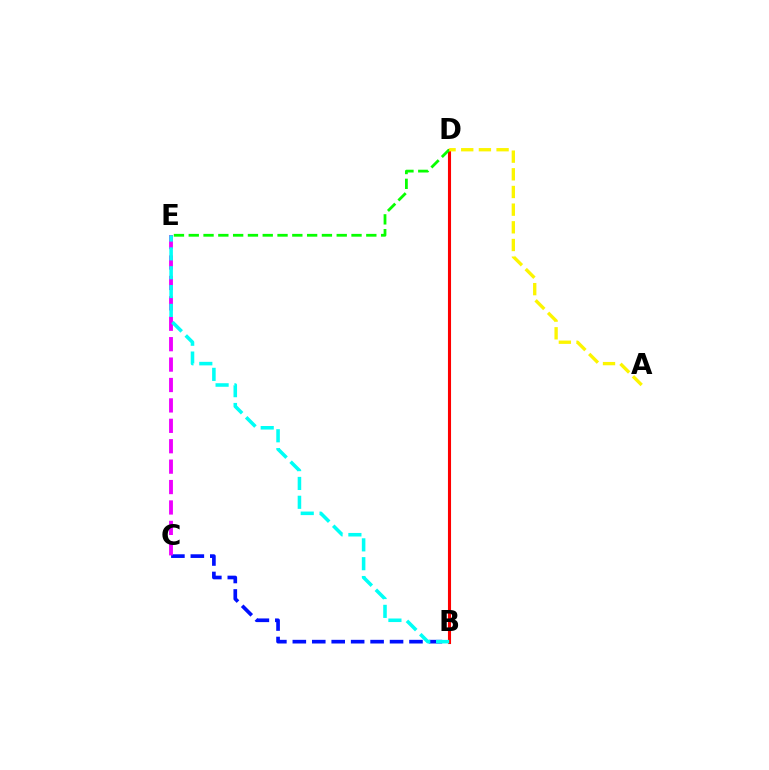{('B', 'C'): [{'color': '#0010ff', 'line_style': 'dashed', 'thickness': 2.64}], ('C', 'E'): [{'color': '#ee00ff', 'line_style': 'dashed', 'thickness': 2.77}], ('B', 'D'): [{'color': '#ff0000', 'line_style': 'solid', 'thickness': 2.23}], ('D', 'E'): [{'color': '#08ff00', 'line_style': 'dashed', 'thickness': 2.01}], ('A', 'D'): [{'color': '#fcf500', 'line_style': 'dashed', 'thickness': 2.4}], ('B', 'E'): [{'color': '#00fff6', 'line_style': 'dashed', 'thickness': 2.56}]}